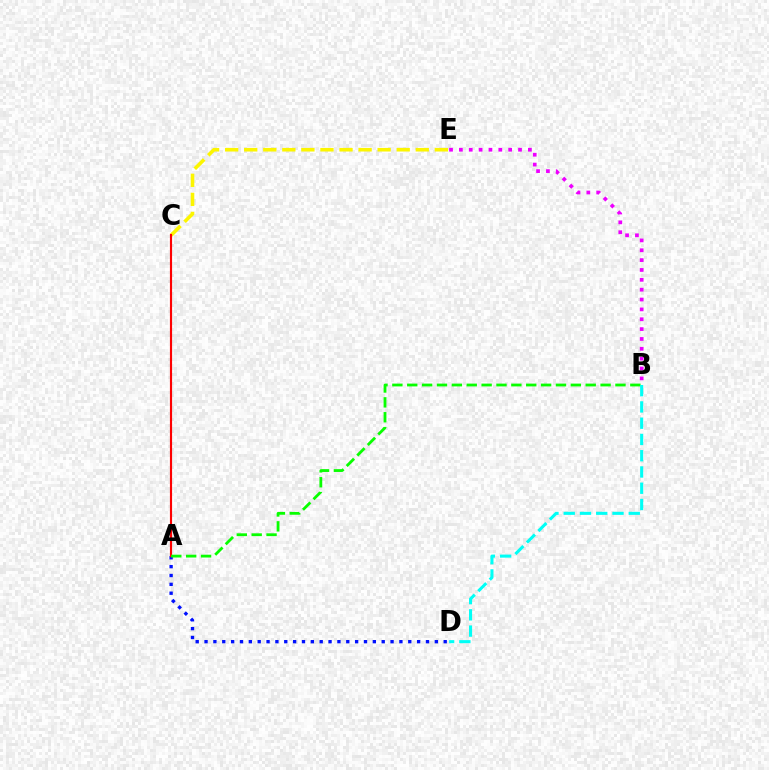{('B', 'E'): [{'color': '#ee00ff', 'line_style': 'dotted', 'thickness': 2.68}], ('A', 'D'): [{'color': '#0010ff', 'line_style': 'dotted', 'thickness': 2.41}], ('C', 'E'): [{'color': '#fcf500', 'line_style': 'dashed', 'thickness': 2.59}], ('A', 'C'): [{'color': '#ff0000', 'line_style': 'solid', 'thickness': 1.55}], ('A', 'B'): [{'color': '#08ff00', 'line_style': 'dashed', 'thickness': 2.02}], ('B', 'D'): [{'color': '#00fff6', 'line_style': 'dashed', 'thickness': 2.21}]}